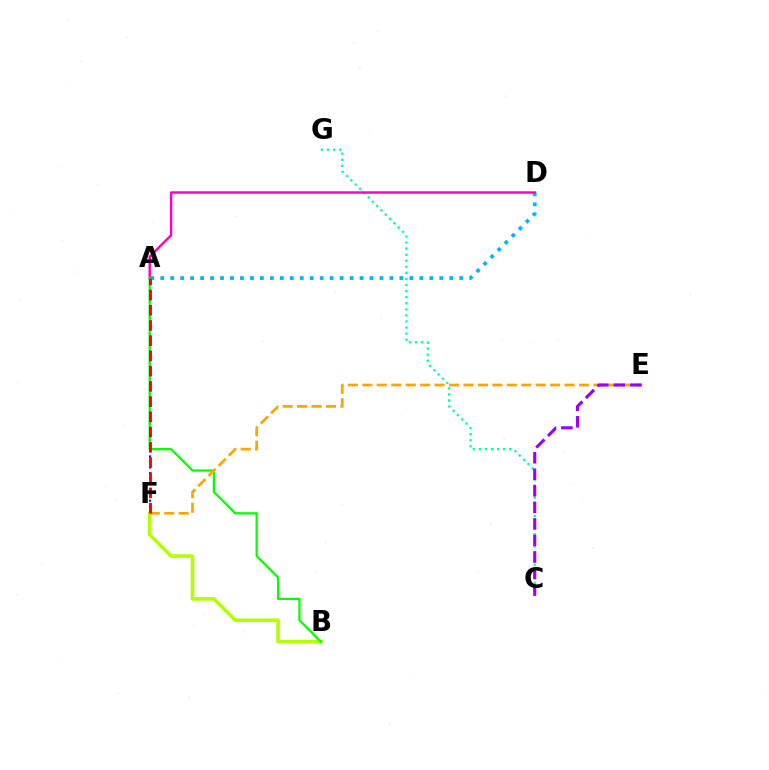{('C', 'G'): [{'color': '#00ff9d', 'line_style': 'dotted', 'thickness': 1.65}], ('A', 'F'): [{'color': '#0010ff', 'line_style': 'dotted', 'thickness': 1.51}, {'color': '#ff0000', 'line_style': 'dashed', 'thickness': 2.07}], ('A', 'D'): [{'color': '#00b5ff', 'line_style': 'dotted', 'thickness': 2.71}, {'color': '#ff00bd', 'line_style': 'solid', 'thickness': 1.74}], ('B', 'F'): [{'color': '#b3ff00', 'line_style': 'solid', 'thickness': 2.61}], ('A', 'B'): [{'color': '#08ff00', 'line_style': 'solid', 'thickness': 1.64}], ('E', 'F'): [{'color': '#ffa500', 'line_style': 'dashed', 'thickness': 1.96}], ('C', 'E'): [{'color': '#9b00ff', 'line_style': 'dashed', 'thickness': 2.25}]}